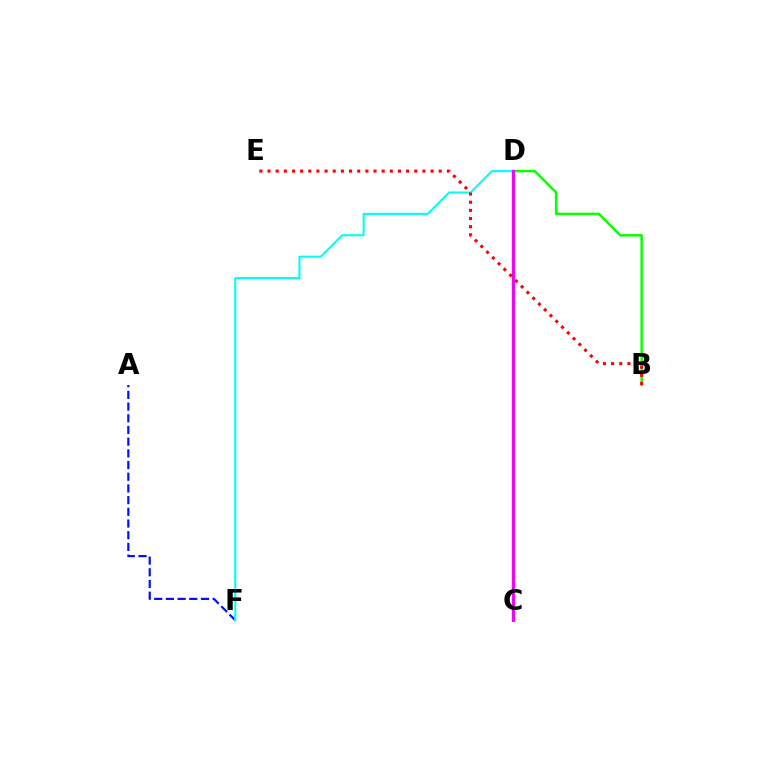{('A', 'F'): [{'color': '#0010ff', 'line_style': 'dashed', 'thickness': 1.59}], ('B', 'D'): [{'color': '#08ff00', 'line_style': 'solid', 'thickness': 1.77}], ('C', 'D'): [{'color': '#fcf500', 'line_style': 'solid', 'thickness': 2.7}, {'color': '#ee00ff', 'line_style': 'solid', 'thickness': 2.11}], ('D', 'F'): [{'color': '#00fff6', 'line_style': 'solid', 'thickness': 1.51}], ('B', 'E'): [{'color': '#ff0000', 'line_style': 'dotted', 'thickness': 2.21}]}